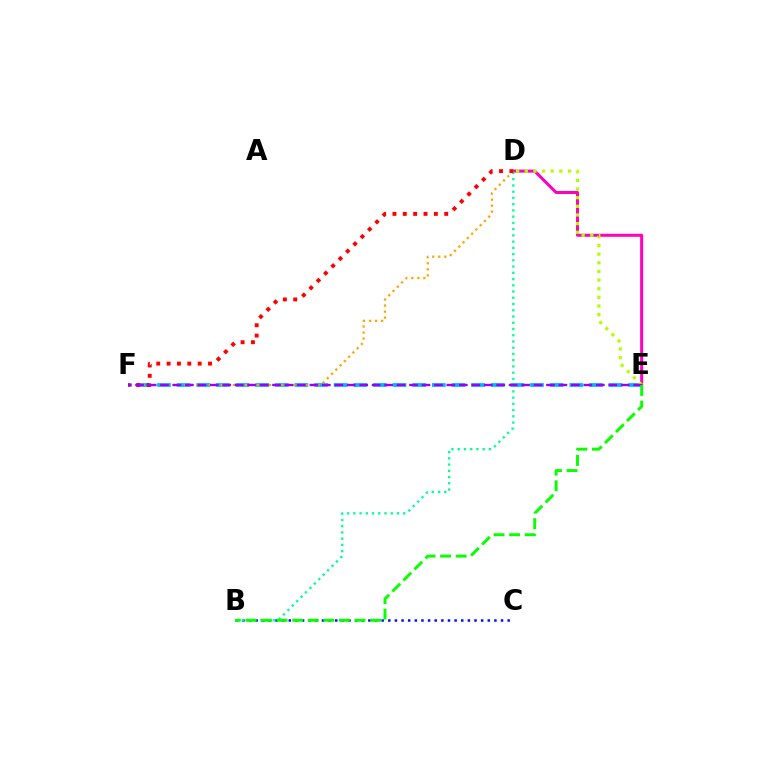{('D', 'E'): [{'color': '#ff00bd', 'line_style': 'solid', 'thickness': 2.18}, {'color': '#b3ff00', 'line_style': 'dotted', 'thickness': 2.35}], ('E', 'F'): [{'color': '#00b5ff', 'line_style': 'dashed', 'thickness': 2.67}, {'color': '#9b00ff', 'line_style': 'dashed', 'thickness': 1.69}], ('B', 'C'): [{'color': '#0010ff', 'line_style': 'dotted', 'thickness': 1.8}], ('D', 'F'): [{'color': '#ffa500', 'line_style': 'dotted', 'thickness': 1.64}, {'color': '#ff0000', 'line_style': 'dotted', 'thickness': 2.81}], ('B', 'D'): [{'color': '#00ff9d', 'line_style': 'dotted', 'thickness': 1.7}], ('B', 'E'): [{'color': '#08ff00', 'line_style': 'dashed', 'thickness': 2.12}]}